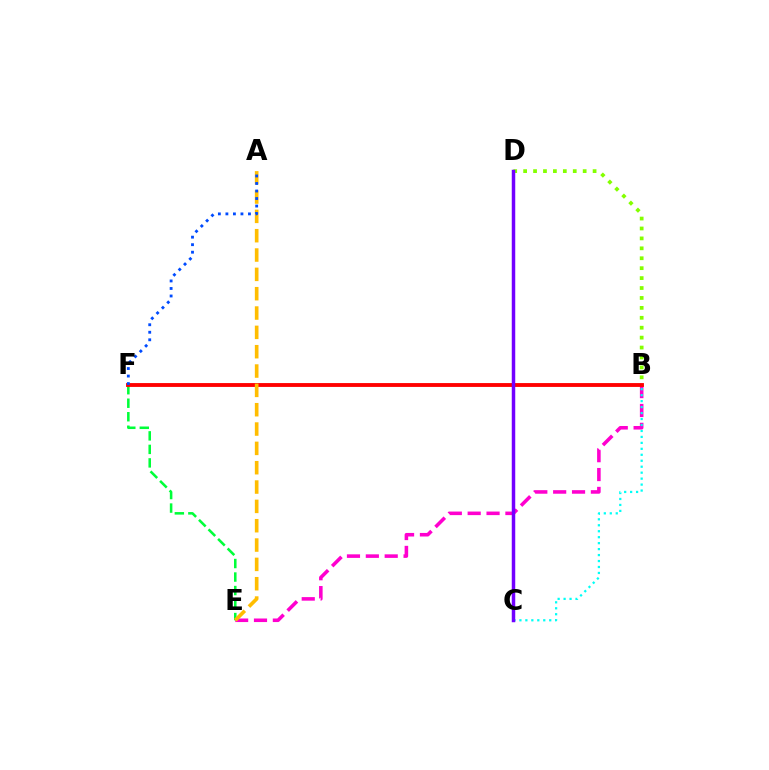{('B', 'E'): [{'color': '#ff00cf', 'line_style': 'dashed', 'thickness': 2.56}], ('B', 'C'): [{'color': '#00fff6', 'line_style': 'dotted', 'thickness': 1.62}], ('E', 'F'): [{'color': '#00ff39', 'line_style': 'dashed', 'thickness': 1.84}], ('B', 'F'): [{'color': '#ff0000', 'line_style': 'solid', 'thickness': 2.77}], ('B', 'D'): [{'color': '#84ff00', 'line_style': 'dotted', 'thickness': 2.7}], ('A', 'E'): [{'color': '#ffbd00', 'line_style': 'dashed', 'thickness': 2.63}], ('C', 'D'): [{'color': '#7200ff', 'line_style': 'solid', 'thickness': 2.5}], ('A', 'F'): [{'color': '#004bff', 'line_style': 'dotted', 'thickness': 2.04}]}